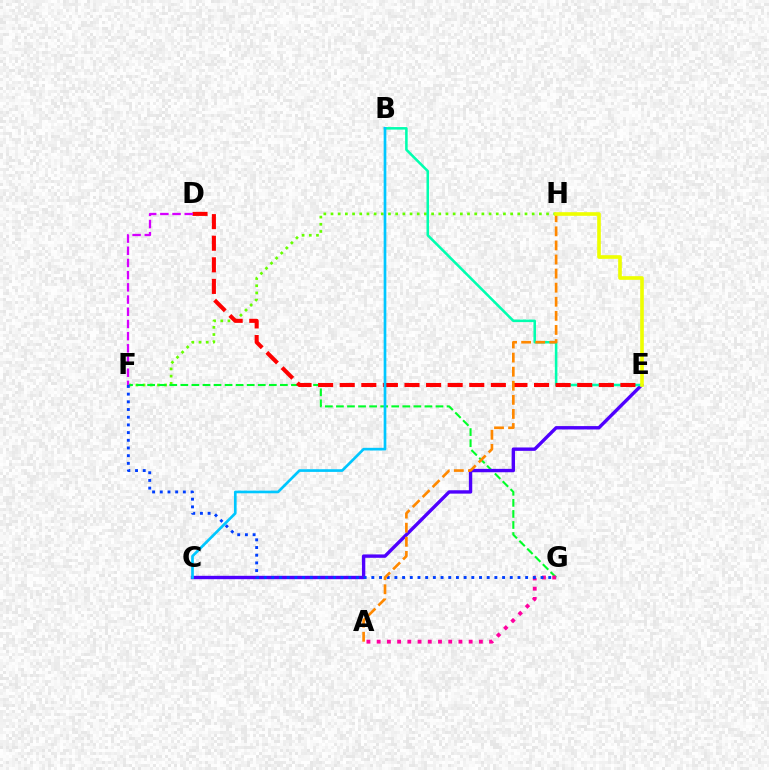{('F', 'H'): [{'color': '#66ff00', 'line_style': 'dotted', 'thickness': 1.95}], ('F', 'G'): [{'color': '#00ff27', 'line_style': 'dashed', 'thickness': 1.5}, {'color': '#003fff', 'line_style': 'dotted', 'thickness': 2.09}], ('C', 'E'): [{'color': '#4f00ff', 'line_style': 'solid', 'thickness': 2.43}], ('A', 'G'): [{'color': '#ff00a0', 'line_style': 'dotted', 'thickness': 2.78}], ('B', 'E'): [{'color': '#00ffaf', 'line_style': 'solid', 'thickness': 1.84}], ('D', 'E'): [{'color': '#ff0000', 'line_style': 'dashed', 'thickness': 2.93}], ('B', 'C'): [{'color': '#00c7ff', 'line_style': 'solid', 'thickness': 1.93}], ('D', 'F'): [{'color': '#d600ff', 'line_style': 'dashed', 'thickness': 1.66}], ('A', 'H'): [{'color': '#ff8800', 'line_style': 'dashed', 'thickness': 1.91}], ('E', 'H'): [{'color': '#eeff00', 'line_style': 'solid', 'thickness': 2.62}]}